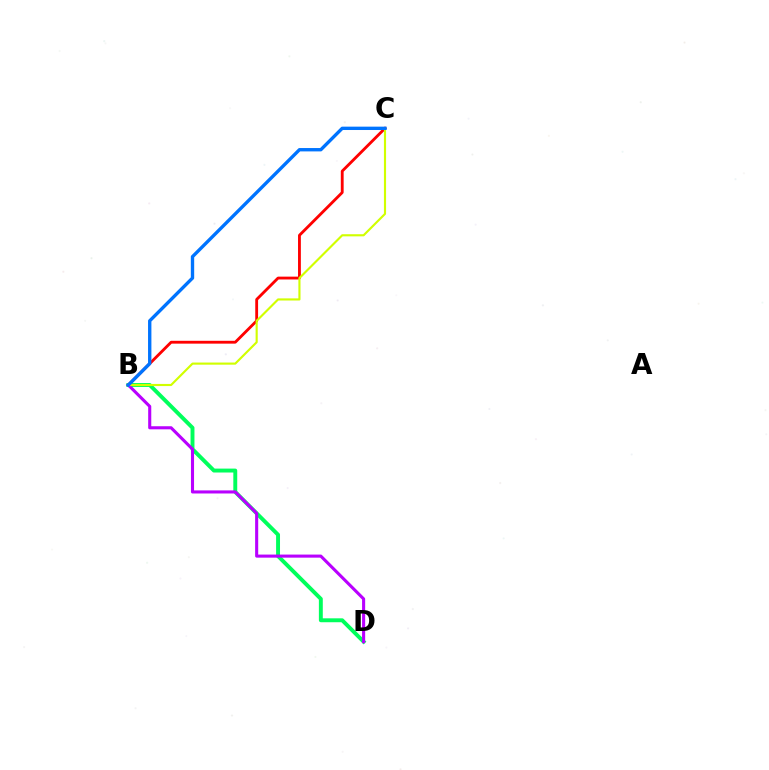{('B', 'D'): [{'color': '#00ff5c', 'line_style': 'solid', 'thickness': 2.82}, {'color': '#b900ff', 'line_style': 'solid', 'thickness': 2.22}], ('B', 'C'): [{'color': '#ff0000', 'line_style': 'solid', 'thickness': 2.04}, {'color': '#d1ff00', 'line_style': 'solid', 'thickness': 1.54}, {'color': '#0074ff', 'line_style': 'solid', 'thickness': 2.42}]}